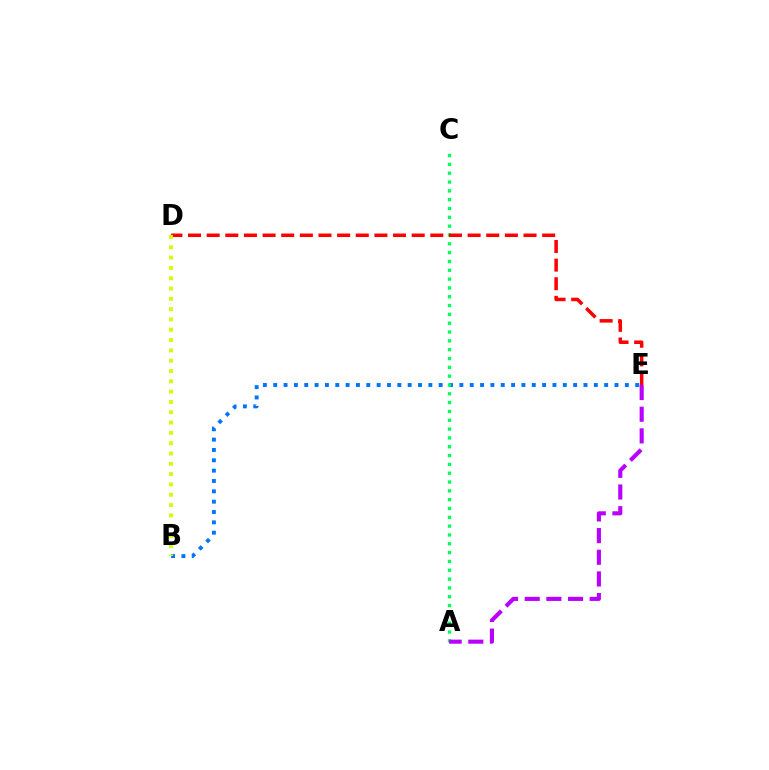{('B', 'E'): [{'color': '#0074ff', 'line_style': 'dotted', 'thickness': 2.81}], ('A', 'C'): [{'color': '#00ff5c', 'line_style': 'dotted', 'thickness': 2.4}], ('A', 'E'): [{'color': '#b900ff', 'line_style': 'dashed', 'thickness': 2.94}], ('D', 'E'): [{'color': '#ff0000', 'line_style': 'dashed', 'thickness': 2.53}], ('B', 'D'): [{'color': '#d1ff00', 'line_style': 'dotted', 'thickness': 2.8}]}